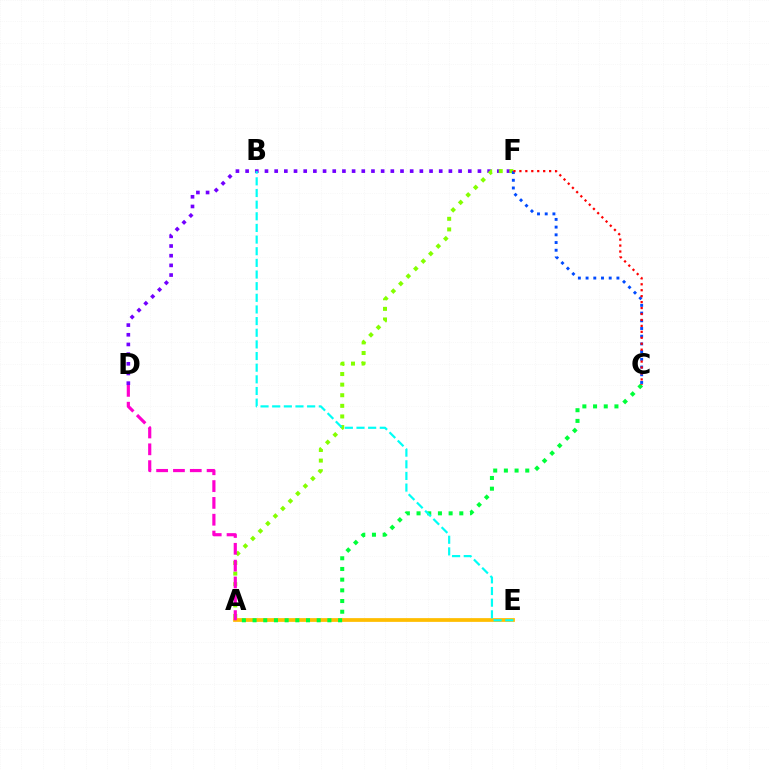{('D', 'F'): [{'color': '#7200ff', 'line_style': 'dotted', 'thickness': 2.63}], ('A', 'F'): [{'color': '#84ff00', 'line_style': 'dotted', 'thickness': 2.88}], ('A', 'E'): [{'color': '#ffbd00', 'line_style': 'solid', 'thickness': 2.69}], ('A', 'C'): [{'color': '#00ff39', 'line_style': 'dotted', 'thickness': 2.9}], ('C', 'F'): [{'color': '#004bff', 'line_style': 'dotted', 'thickness': 2.09}, {'color': '#ff0000', 'line_style': 'dotted', 'thickness': 1.62}], ('B', 'E'): [{'color': '#00fff6', 'line_style': 'dashed', 'thickness': 1.58}], ('A', 'D'): [{'color': '#ff00cf', 'line_style': 'dashed', 'thickness': 2.29}]}